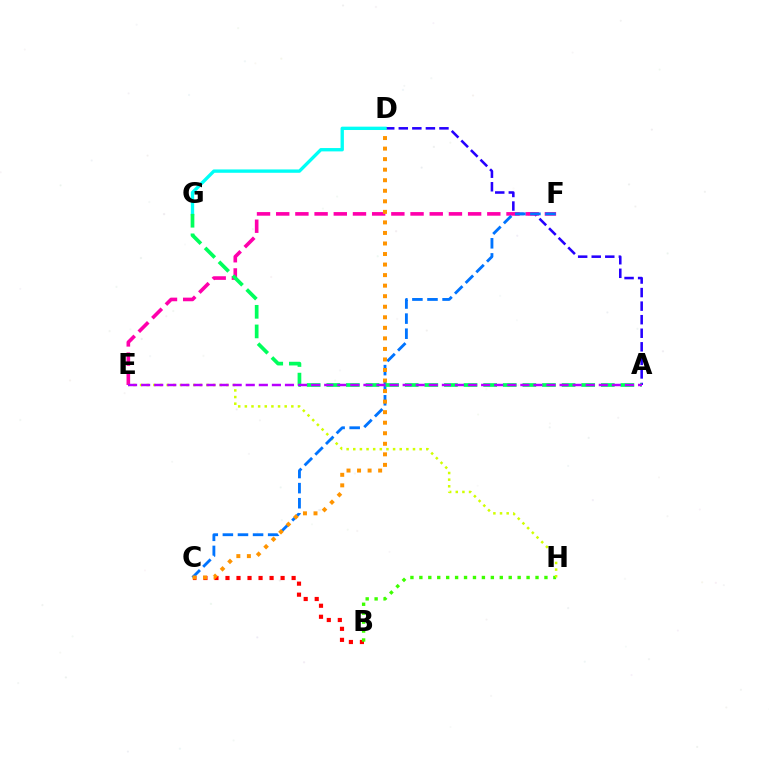{('A', 'D'): [{'color': '#2500ff', 'line_style': 'dashed', 'thickness': 1.84}], ('E', 'F'): [{'color': '#ff00ac', 'line_style': 'dashed', 'thickness': 2.61}], ('B', 'C'): [{'color': '#ff0000', 'line_style': 'dotted', 'thickness': 3.0}], ('B', 'H'): [{'color': '#3dff00', 'line_style': 'dotted', 'thickness': 2.43}], ('E', 'H'): [{'color': '#d1ff00', 'line_style': 'dotted', 'thickness': 1.8}], ('C', 'F'): [{'color': '#0074ff', 'line_style': 'dashed', 'thickness': 2.05}], ('C', 'D'): [{'color': '#ff9400', 'line_style': 'dotted', 'thickness': 2.86}], ('D', 'G'): [{'color': '#00fff6', 'line_style': 'solid', 'thickness': 2.41}], ('A', 'G'): [{'color': '#00ff5c', 'line_style': 'dashed', 'thickness': 2.66}], ('A', 'E'): [{'color': '#b900ff', 'line_style': 'dashed', 'thickness': 1.78}]}